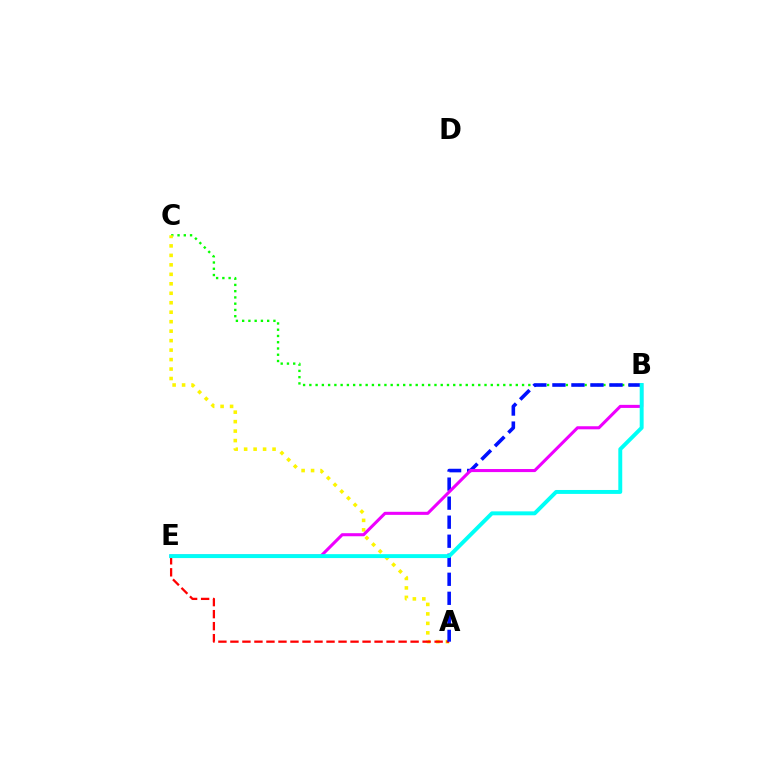{('B', 'C'): [{'color': '#08ff00', 'line_style': 'dotted', 'thickness': 1.7}], ('A', 'C'): [{'color': '#fcf500', 'line_style': 'dotted', 'thickness': 2.57}], ('A', 'E'): [{'color': '#ff0000', 'line_style': 'dashed', 'thickness': 1.63}], ('A', 'B'): [{'color': '#0010ff', 'line_style': 'dashed', 'thickness': 2.59}], ('B', 'E'): [{'color': '#ee00ff', 'line_style': 'solid', 'thickness': 2.21}, {'color': '#00fff6', 'line_style': 'solid', 'thickness': 2.83}]}